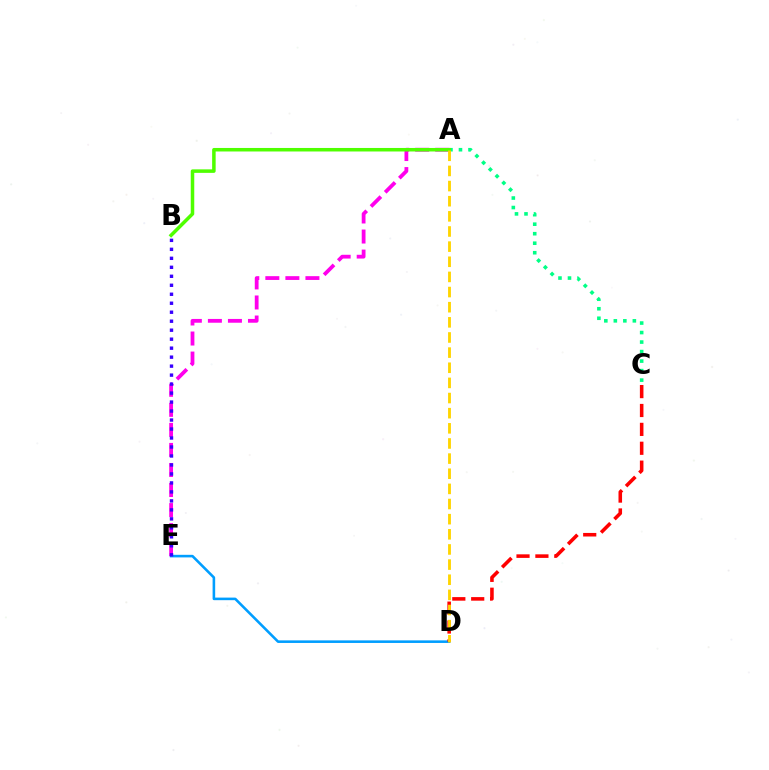{('A', 'C'): [{'color': '#00ff86', 'line_style': 'dotted', 'thickness': 2.58}], ('D', 'E'): [{'color': '#009eff', 'line_style': 'solid', 'thickness': 1.86}], ('A', 'E'): [{'color': '#ff00ed', 'line_style': 'dashed', 'thickness': 2.72}], ('C', 'D'): [{'color': '#ff0000', 'line_style': 'dashed', 'thickness': 2.57}], ('B', 'E'): [{'color': '#3700ff', 'line_style': 'dotted', 'thickness': 2.44}], ('A', 'B'): [{'color': '#4fff00', 'line_style': 'solid', 'thickness': 2.53}], ('A', 'D'): [{'color': '#ffd500', 'line_style': 'dashed', 'thickness': 2.06}]}